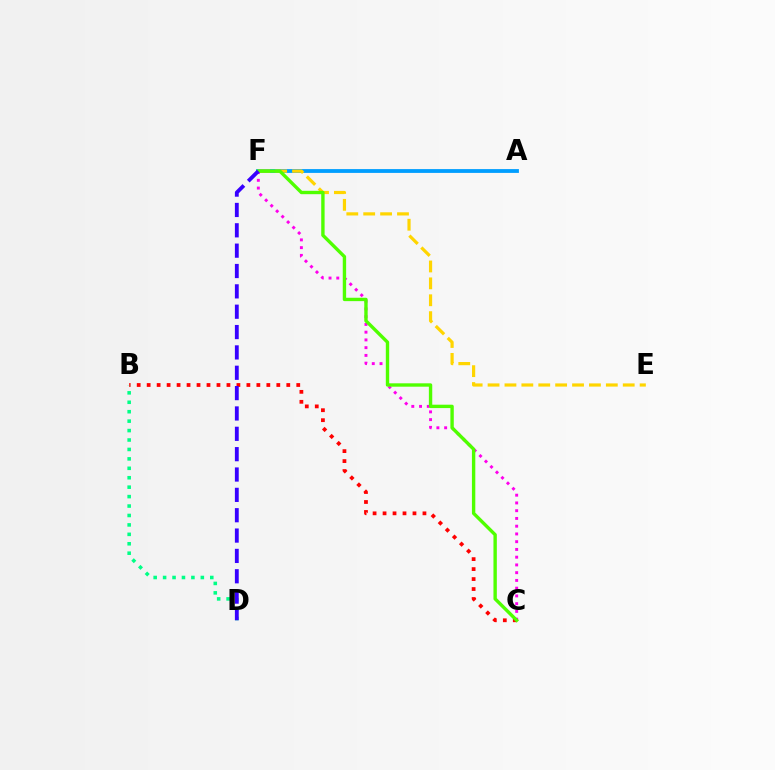{('A', 'F'): [{'color': '#009eff', 'line_style': 'solid', 'thickness': 2.74}], ('C', 'F'): [{'color': '#ff00ed', 'line_style': 'dotted', 'thickness': 2.11}, {'color': '#4fff00', 'line_style': 'solid', 'thickness': 2.43}], ('B', 'C'): [{'color': '#ff0000', 'line_style': 'dotted', 'thickness': 2.71}], ('B', 'D'): [{'color': '#00ff86', 'line_style': 'dotted', 'thickness': 2.56}], ('E', 'F'): [{'color': '#ffd500', 'line_style': 'dashed', 'thickness': 2.3}], ('D', 'F'): [{'color': '#3700ff', 'line_style': 'dashed', 'thickness': 2.76}]}